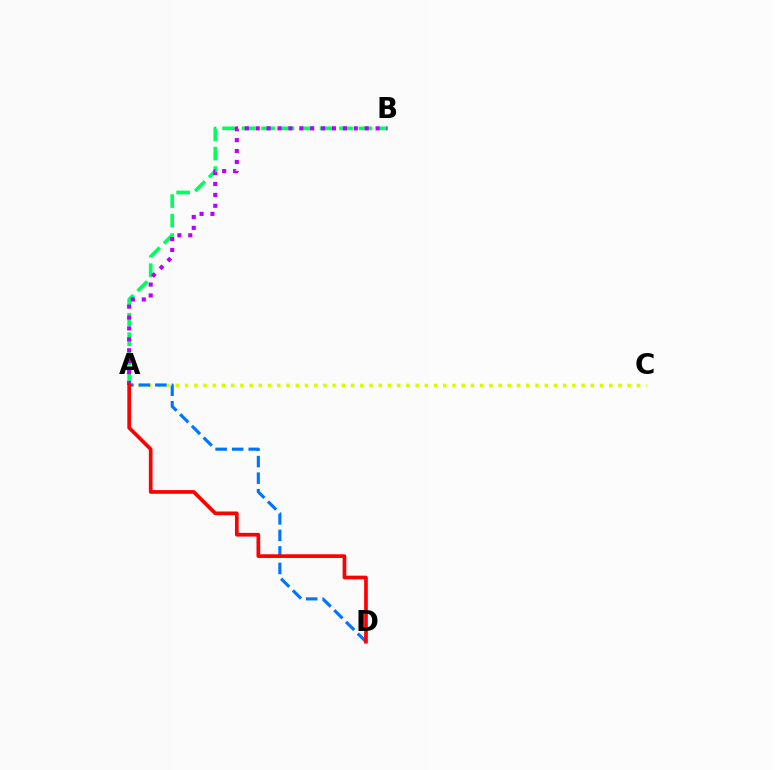{('A', 'C'): [{'color': '#d1ff00', 'line_style': 'dotted', 'thickness': 2.51}], ('A', 'B'): [{'color': '#00ff5c', 'line_style': 'dashed', 'thickness': 2.65}, {'color': '#b900ff', 'line_style': 'dotted', 'thickness': 2.96}], ('A', 'D'): [{'color': '#0074ff', 'line_style': 'dashed', 'thickness': 2.25}, {'color': '#ff0000', 'line_style': 'solid', 'thickness': 2.66}]}